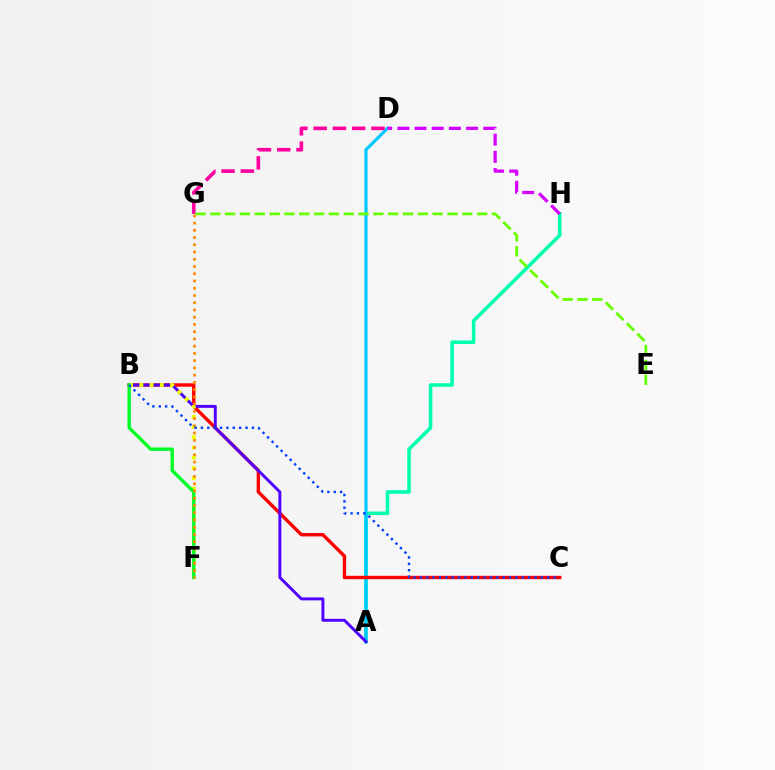{('A', 'H'): [{'color': '#00ffaf', 'line_style': 'solid', 'thickness': 2.56}], ('A', 'D'): [{'color': '#00c7ff', 'line_style': 'solid', 'thickness': 2.28}], ('B', 'C'): [{'color': '#ff0000', 'line_style': 'solid', 'thickness': 2.43}, {'color': '#003fff', 'line_style': 'dotted', 'thickness': 1.73}], ('A', 'B'): [{'color': '#4f00ff', 'line_style': 'solid', 'thickness': 2.11}], ('D', 'G'): [{'color': '#ff00a0', 'line_style': 'dashed', 'thickness': 2.62}], ('B', 'F'): [{'color': '#eeff00', 'line_style': 'dotted', 'thickness': 2.78}, {'color': '#00ff27', 'line_style': 'solid', 'thickness': 2.43}], ('D', 'H'): [{'color': '#d600ff', 'line_style': 'dashed', 'thickness': 2.33}], ('F', 'G'): [{'color': '#ff8800', 'line_style': 'dotted', 'thickness': 1.97}], ('E', 'G'): [{'color': '#66ff00', 'line_style': 'dashed', 'thickness': 2.01}]}